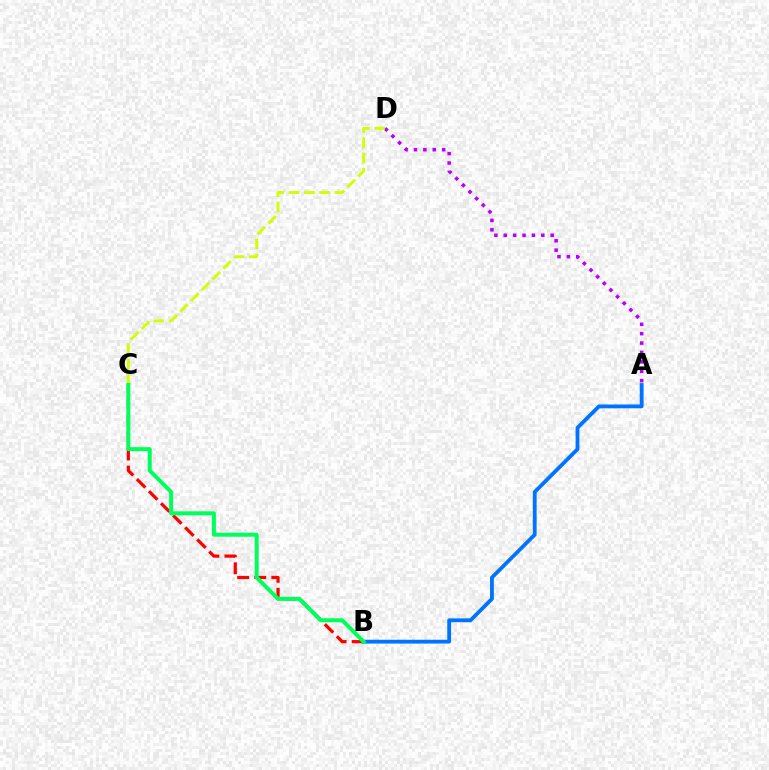{('A', 'D'): [{'color': '#b900ff', 'line_style': 'dotted', 'thickness': 2.55}], ('B', 'C'): [{'color': '#ff0000', 'line_style': 'dashed', 'thickness': 2.32}, {'color': '#00ff5c', 'line_style': 'solid', 'thickness': 2.88}], ('A', 'B'): [{'color': '#0074ff', 'line_style': 'solid', 'thickness': 2.75}], ('C', 'D'): [{'color': '#d1ff00', 'line_style': 'dashed', 'thickness': 2.07}]}